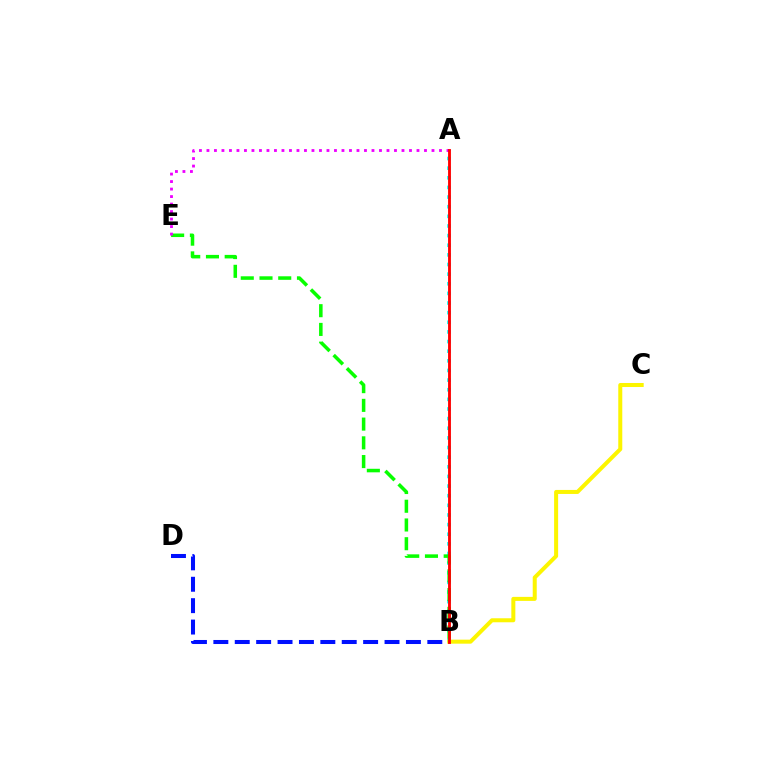{('A', 'B'): [{'color': '#00fff6', 'line_style': 'dotted', 'thickness': 2.62}, {'color': '#ff0000', 'line_style': 'solid', 'thickness': 2.06}], ('B', 'C'): [{'color': '#fcf500', 'line_style': 'solid', 'thickness': 2.89}], ('B', 'E'): [{'color': '#08ff00', 'line_style': 'dashed', 'thickness': 2.54}], ('B', 'D'): [{'color': '#0010ff', 'line_style': 'dashed', 'thickness': 2.91}], ('A', 'E'): [{'color': '#ee00ff', 'line_style': 'dotted', 'thickness': 2.04}]}